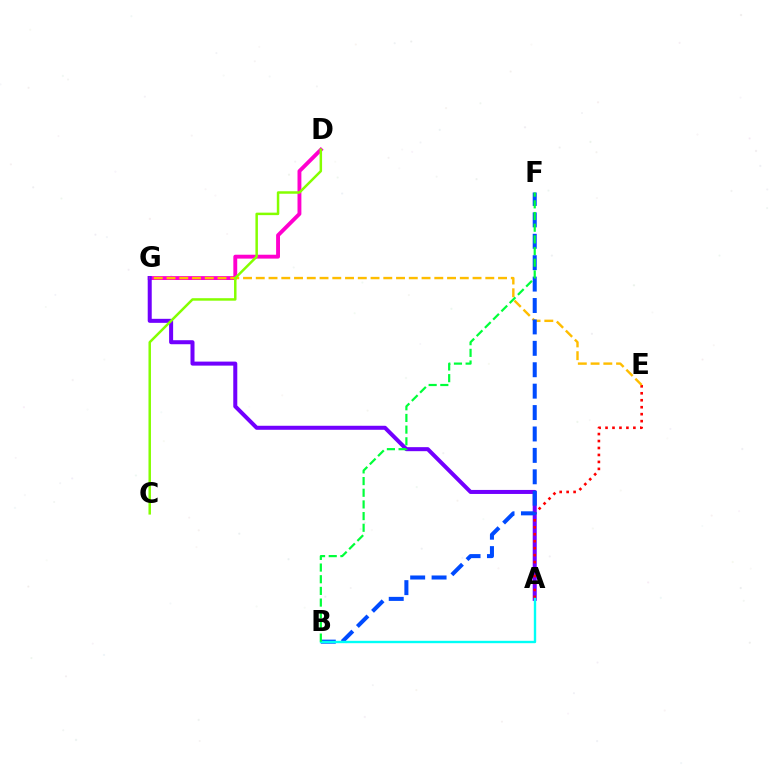{('D', 'G'): [{'color': '#ff00cf', 'line_style': 'solid', 'thickness': 2.79}], ('A', 'G'): [{'color': '#7200ff', 'line_style': 'solid', 'thickness': 2.89}], ('A', 'E'): [{'color': '#ff0000', 'line_style': 'dotted', 'thickness': 1.89}], ('E', 'G'): [{'color': '#ffbd00', 'line_style': 'dashed', 'thickness': 1.73}], ('B', 'F'): [{'color': '#004bff', 'line_style': 'dashed', 'thickness': 2.91}, {'color': '#00ff39', 'line_style': 'dashed', 'thickness': 1.59}], ('A', 'B'): [{'color': '#00fff6', 'line_style': 'solid', 'thickness': 1.71}], ('C', 'D'): [{'color': '#84ff00', 'line_style': 'solid', 'thickness': 1.79}]}